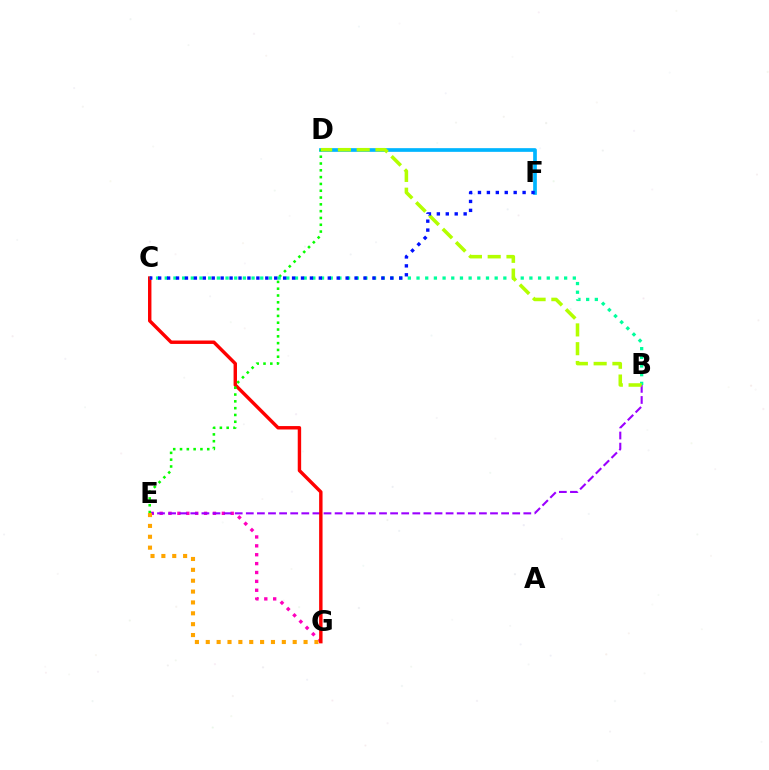{('E', 'G'): [{'color': '#ff00bd', 'line_style': 'dotted', 'thickness': 2.41}, {'color': '#ffa500', 'line_style': 'dotted', 'thickness': 2.95}], ('B', 'E'): [{'color': '#9b00ff', 'line_style': 'dashed', 'thickness': 1.51}], ('D', 'F'): [{'color': '#00b5ff', 'line_style': 'solid', 'thickness': 2.65}], ('C', 'G'): [{'color': '#ff0000', 'line_style': 'solid', 'thickness': 2.46}], ('D', 'E'): [{'color': '#08ff00', 'line_style': 'dotted', 'thickness': 1.85}], ('B', 'C'): [{'color': '#00ff9d', 'line_style': 'dotted', 'thickness': 2.36}], ('B', 'D'): [{'color': '#b3ff00', 'line_style': 'dashed', 'thickness': 2.55}], ('C', 'F'): [{'color': '#0010ff', 'line_style': 'dotted', 'thickness': 2.43}]}